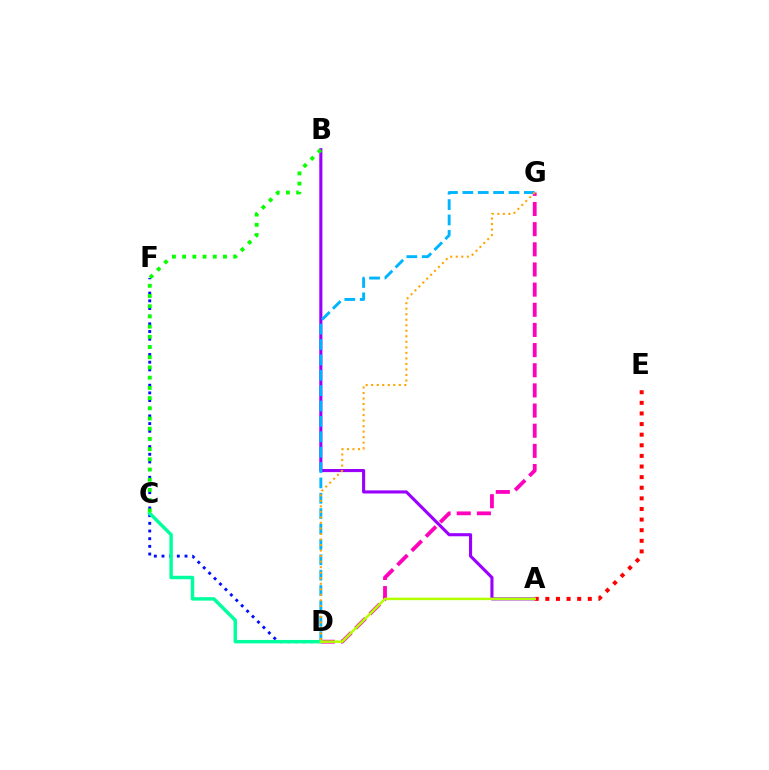{('D', 'G'): [{'color': '#ff00bd', 'line_style': 'dashed', 'thickness': 2.74}, {'color': '#00b5ff', 'line_style': 'dashed', 'thickness': 2.09}, {'color': '#ffa500', 'line_style': 'dotted', 'thickness': 1.5}], ('A', 'B'): [{'color': '#9b00ff', 'line_style': 'solid', 'thickness': 2.24}], ('D', 'F'): [{'color': '#0010ff', 'line_style': 'dotted', 'thickness': 2.08}], ('A', 'E'): [{'color': '#ff0000', 'line_style': 'dotted', 'thickness': 2.88}], ('C', 'D'): [{'color': '#00ff9d', 'line_style': 'solid', 'thickness': 2.48}], ('B', 'C'): [{'color': '#08ff00', 'line_style': 'dotted', 'thickness': 2.77}], ('A', 'D'): [{'color': '#b3ff00', 'line_style': 'solid', 'thickness': 1.82}]}